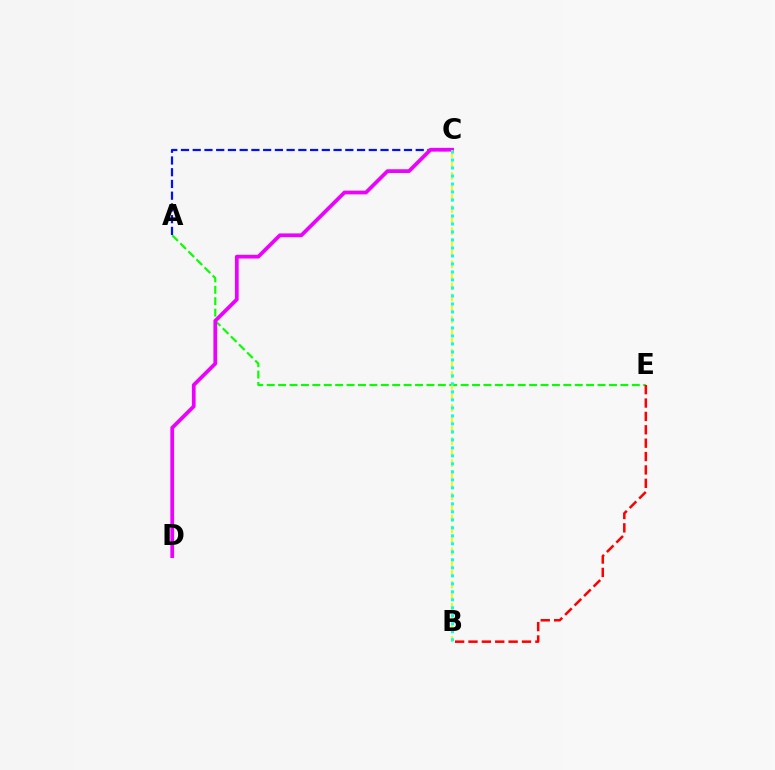{('A', 'E'): [{'color': '#08ff00', 'line_style': 'dashed', 'thickness': 1.55}], ('A', 'C'): [{'color': '#0010ff', 'line_style': 'dashed', 'thickness': 1.59}], ('B', 'E'): [{'color': '#ff0000', 'line_style': 'dashed', 'thickness': 1.82}], ('C', 'D'): [{'color': '#ee00ff', 'line_style': 'solid', 'thickness': 2.69}], ('B', 'C'): [{'color': '#fcf500', 'line_style': 'dashed', 'thickness': 1.5}, {'color': '#00fff6', 'line_style': 'dotted', 'thickness': 2.17}]}